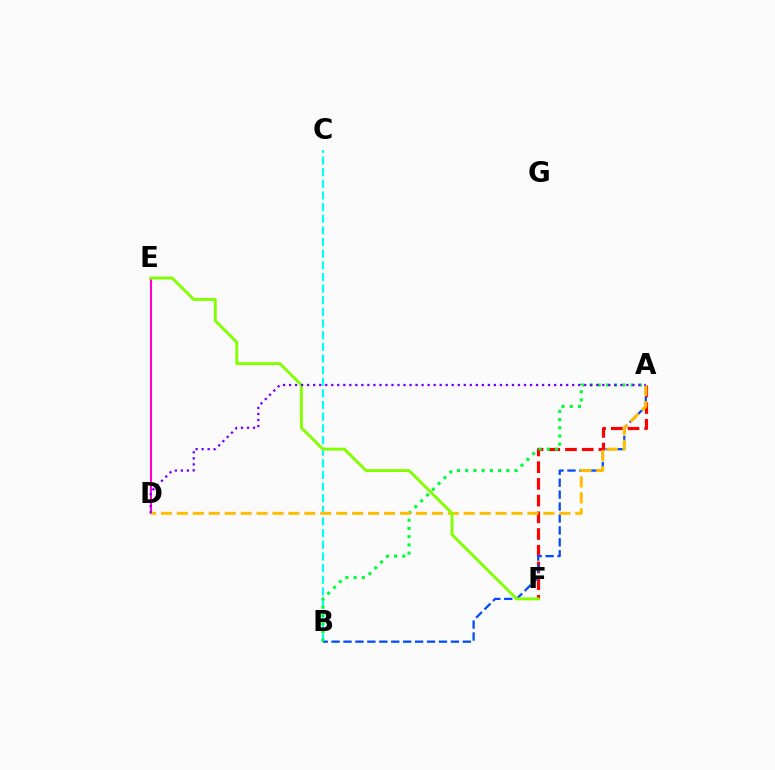{('B', 'C'): [{'color': '#00fff6', 'line_style': 'dashed', 'thickness': 1.58}], ('A', 'F'): [{'color': '#ff0000', 'line_style': 'dashed', 'thickness': 2.27}], ('A', 'B'): [{'color': '#004bff', 'line_style': 'dashed', 'thickness': 1.62}, {'color': '#00ff39', 'line_style': 'dotted', 'thickness': 2.23}], ('D', 'E'): [{'color': '#ff00cf', 'line_style': 'solid', 'thickness': 1.5}], ('A', 'D'): [{'color': '#ffbd00', 'line_style': 'dashed', 'thickness': 2.16}, {'color': '#7200ff', 'line_style': 'dotted', 'thickness': 1.64}], ('E', 'F'): [{'color': '#84ff00', 'line_style': 'solid', 'thickness': 2.09}]}